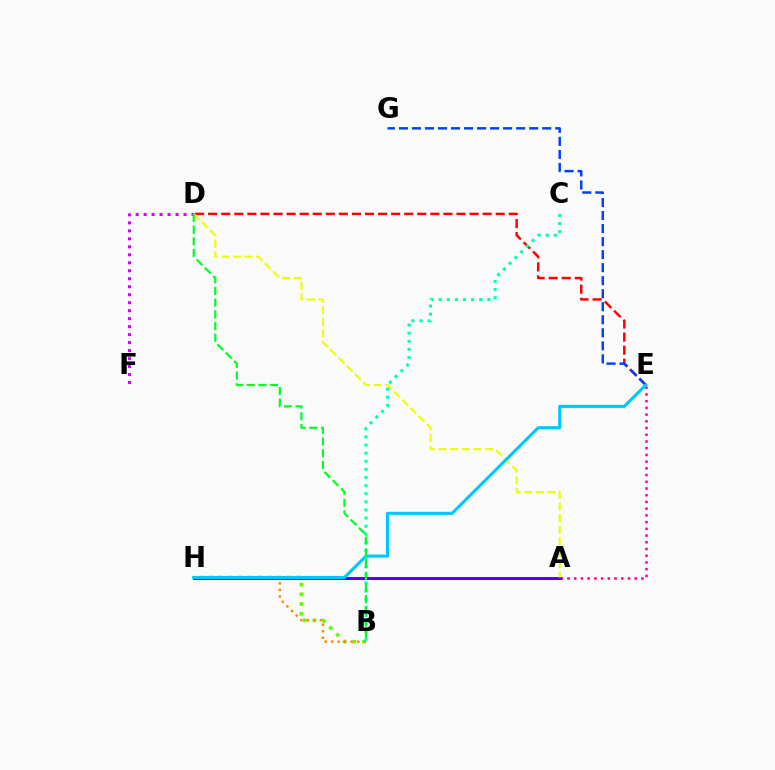{('D', 'F'): [{'color': '#d600ff', 'line_style': 'dotted', 'thickness': 2.17}], ('B', 'H'): [{'color': '#66ff00', 'line_style': 'dotted', 'thickness': 2.65}, {'color': '#ff8800', 'line_style': 'dotted', 'thickness': 1.77}], ('D', 'E'): [{'color': '#ff0000', 'line_style': 'dashed', 'thickness': 1.78}], ('A', 'E'): [{'color': '#ff00a0', 'line_style': 'dotted', 'thickness': 1.83}], ('E', 'G'): [{'color': '#003fff', 'line_style': 'dashed', 'thickness': 1.77}], ('A', 'H'): [{'color': '#4f00ff', 'line_style': 'solid', 'thickness': 2.13}], ('A', 'D'): [{'color': '#eeff00', 'line_style': 'dashed', 'thickness': 1.57}], ('E', 'H'): [{'color': '#00c7ff', 'line_style': 'solid', 'thickness': 2.24}], ('B', 'C'): [{'color': '#00ffaf', 'line_style': 'dotted', 'thickness': 2.2}], ('B', 'D'): [{'color': '#00ff27', 'line_style': 'dashed', 'thickness': 1.59}]}